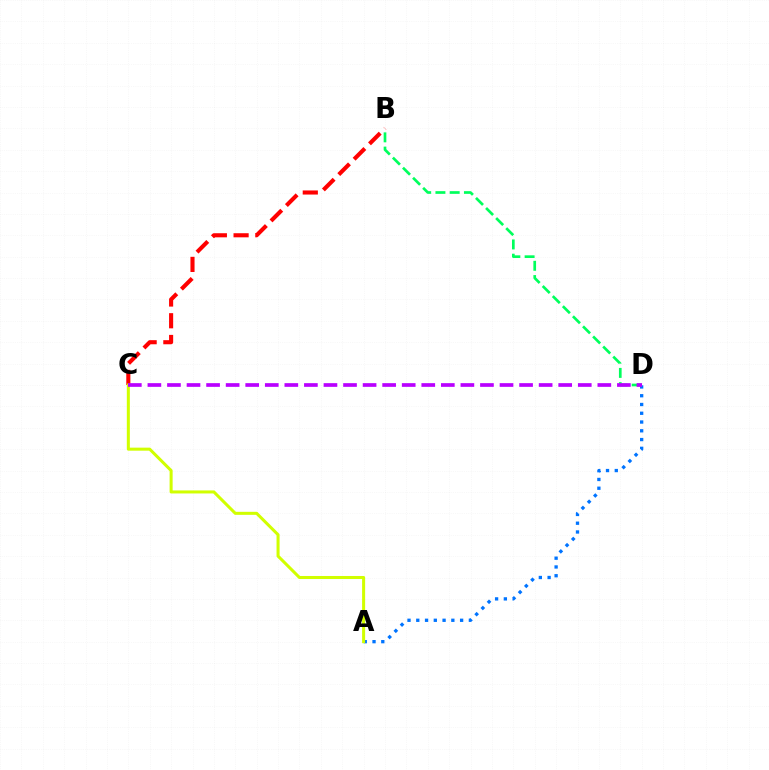{('B', 'D'): [{'color': '#00ff5c', 'line_style': 'dashed', 'thickness': 1.94}], ('B', 'C'): [{'color': '#ff0000', 'line_style': 'dashed', 'thickness': 2.95}], ('A', 'D'): [{'color': '#0074ff', 'line_style': 'dotted', 'thickness': 2.38}], ('A', 'C'): [{'color': '#d1ff00', 'line_style': 'solid', 'thickness': 2.19}], ('C', 'D'): [{'color': '#b900ff', 'line_style': 'dashed', 'thickness': 2.66}]}